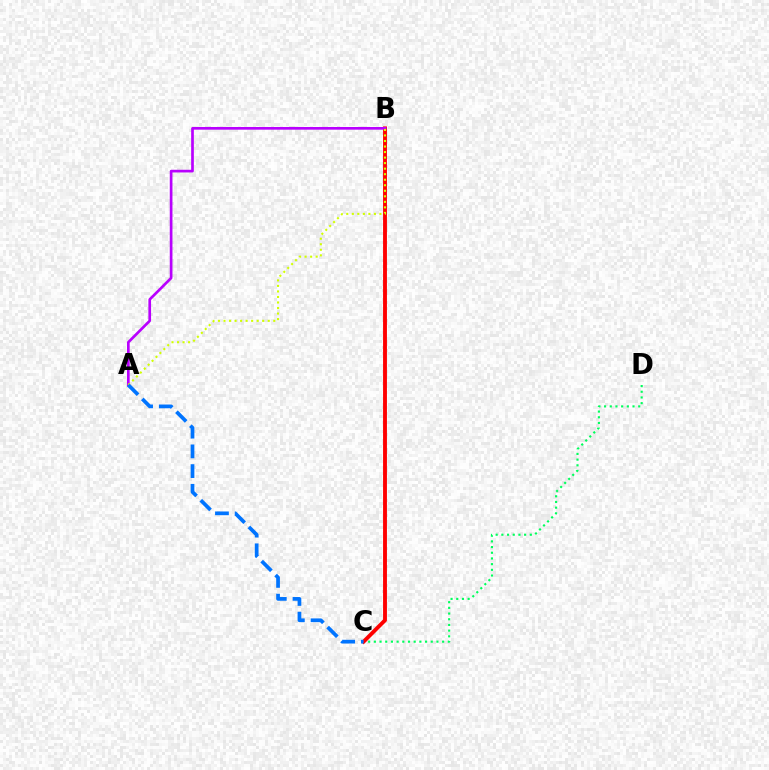{('C', 'D'): [{'color': '#00ff5c', 'line_style': 'dotted', 'thickness': 1.55}], ('B', 'C'): [{'color': '#ff0000', 'line_style': 'solid', 'thickness': 2.79}], ('A', 'B'): [{'color': '#b900ff', 'line_style': 'solid', 'thickness': 1.93}, {'color': '#d1ff00', 'line_style': 'dotted', 'thickness': 1.5}], ('A', 'C'): [{'color': '#0074ff', 'line_style': 'dashed', 'thickness': 2.68}]}